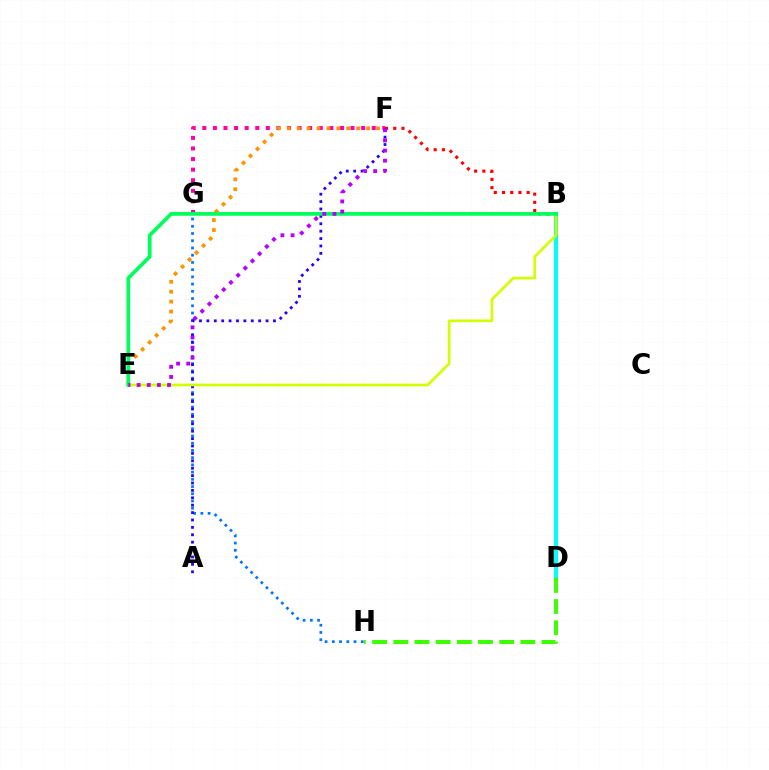{('G', 'H'): [{'color': '#0074ff', 'line_style': 'dotted', 'thickness': 1.96}], ('B', 'F'): [{'color': '#ff0000', 'line_style': 'dotted', 'thickness': 2.23}], ('F', 'G'): [{'color': '#ff00ac', 'line_style': 'dotted', 'thickness': 2.88}], ('E', 'F'): [{'color': '#ff9400', 'line_style': 'dotted', 'thickness': 2.7}, {'color': '#b900ff', 'line_style': 'dotted', 'thickness': 2.76}], ('B', 'D'): [{'color': '#00fff6', 'line_style': 'solid', 'thickness': 2.92}], ('A', 'F'): [{'color': '#2500ff', 'line_style': 'dotted', 'thickness': 2.01}], ('B', 'E'): [{'color': '#d1ff00', 'line_style': 'solid', 'thickness': 1.92}, {'color': '#00ff5c', 'line_style': 'solid', 'thickness': 2.69}], ('D', 'H'): [{'color': '#3dff00', 'line_style': 'dashed', 'thickness': 2.88}]}